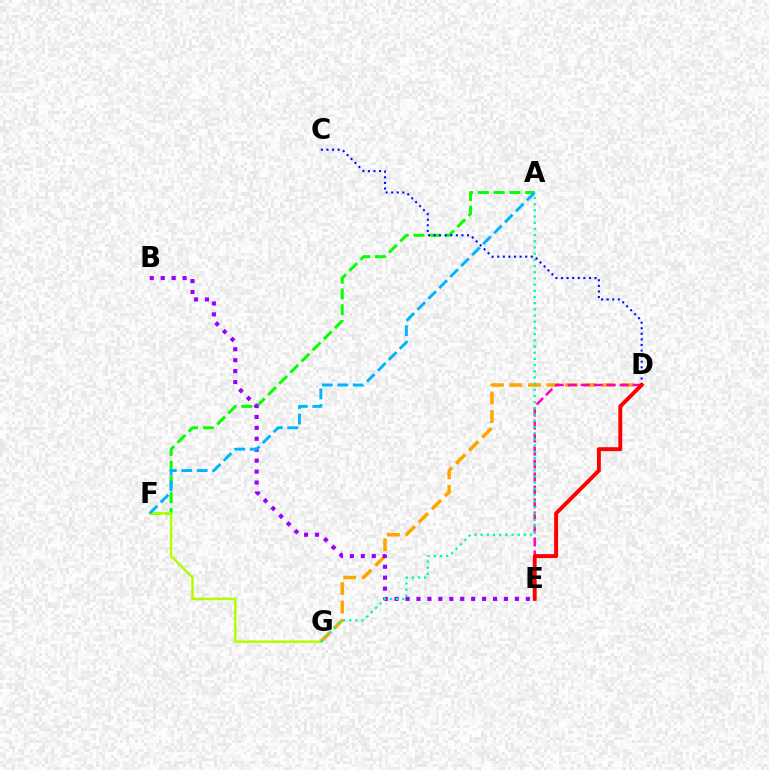{('A', 'F'): [{'color': '#08ff00', 'line_style': 'dashed', 'thickness': 2.14}, {'color': '#00b5ff', 'line_style': 'dashed', 'thickness': 2.1}], ('F', 'G'): [{'color': '#b3ff00', 'line_style': 'solid', 'thickness': 1.8}], ('D', 'G'): [{'color': '#ffa500', 'line_style': 'dashed', 'thickness': 2.51}], ('D', 'E'): [{'color': '#ff00bd', 'line_style': 'dashed', 'thickness': 1.77}, {'color': '#ff0000', 'line_style': 'solid', 'thickness': 2.81}], ('B', 'E'): [{'color': '#9b00ff', 'line_style': 'dotted', 'thickness': 2.97}], ('A', 'G'): [{'color': '#00ff9d', 'line_style': 'dotted', 'thickness': 1.68}], ('C', 'D'): [{'color': '#0010ff', 'line_style': 'dotted', 'thickness': 1.52}]}